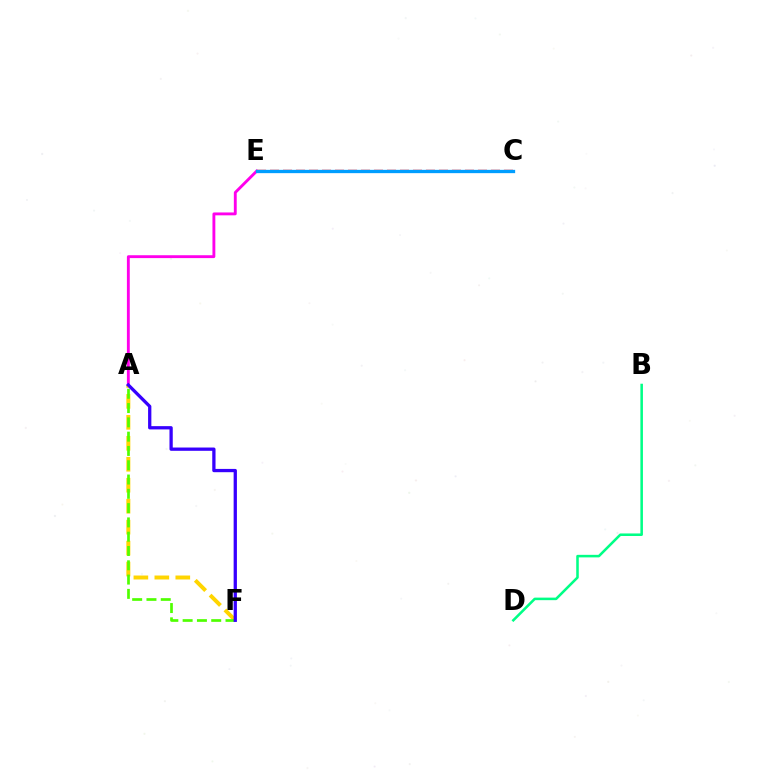{('A', 'E'): [{'color': '#ff00ed', 'line_style': 'solid', 'thickness': 2.07}], ('A', 'F'): [{'color': '#ffd500', 'line_style': 'dashed', 'thickness': 2.85}, {'color': '#4fff00', 'line_style': 'dashed', 'thickness': 1.94}, {'color': '#3700ff', 'line_style': 'solid', 'thickness': 2.36}], ('C', 'E'): [{'color': '#ff0000', 'line_style': 'dashed', 'thickness': 1.77}, {'color': '#009eff', 'line_style': 'solid', 'thickness': 2.37}], ('B', 'D'): [{'color': '#00ff86', 'line_style': 'solid', 'thickness': 1.83}]}